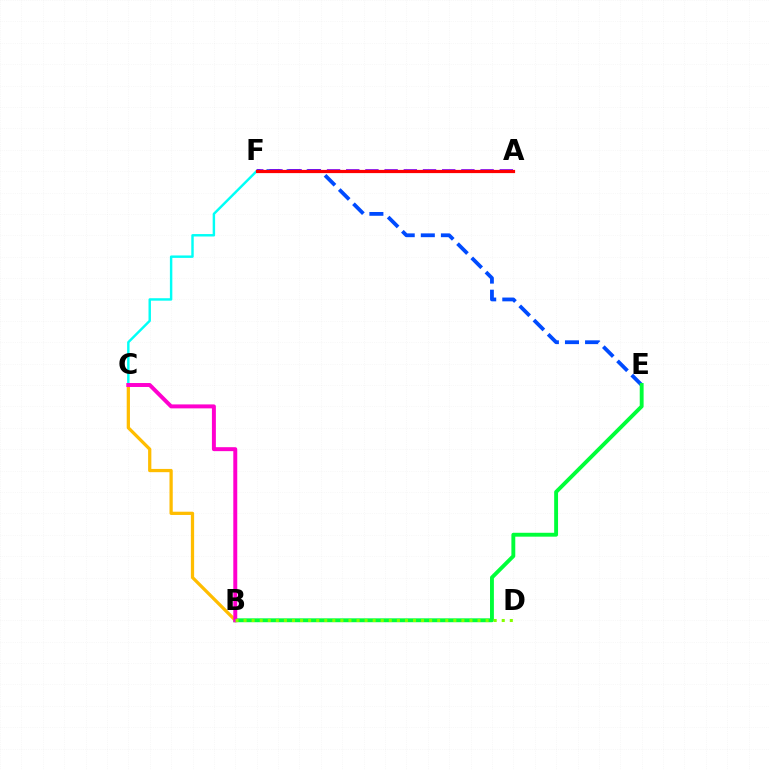{('C', 'F'): [{'color': '#00fff6', 'line_style': 'solid', 'thickness': 1.76}], ('E', 'F'): [{'color': '#004bff', 'line_style': 'dashed', 'thickness': 2.73}], ('A', 'F'): [{'color': '#7200ff', 'line_style': 'dashed', 'thickness': 2.61}, {'color': '#ff0000', 'line_style': 'solid', 'thickness': 2.31}], ('B', 'E'): [{'color': '#00ff39', 'line_style': 'solid', 'thickness': 2.8}], ('B', 'C'): [{'color': '#ffbd00', 'line_style': 'solid', 'thickness': 2.34}, {'color': '#ff00cf', 'line_style': 'solid', 'thickness': 2.85}], ('B', 'D'): [{'color': '#84ff00', 'line_style': 'dotted', 'thickness': 2.19}]}